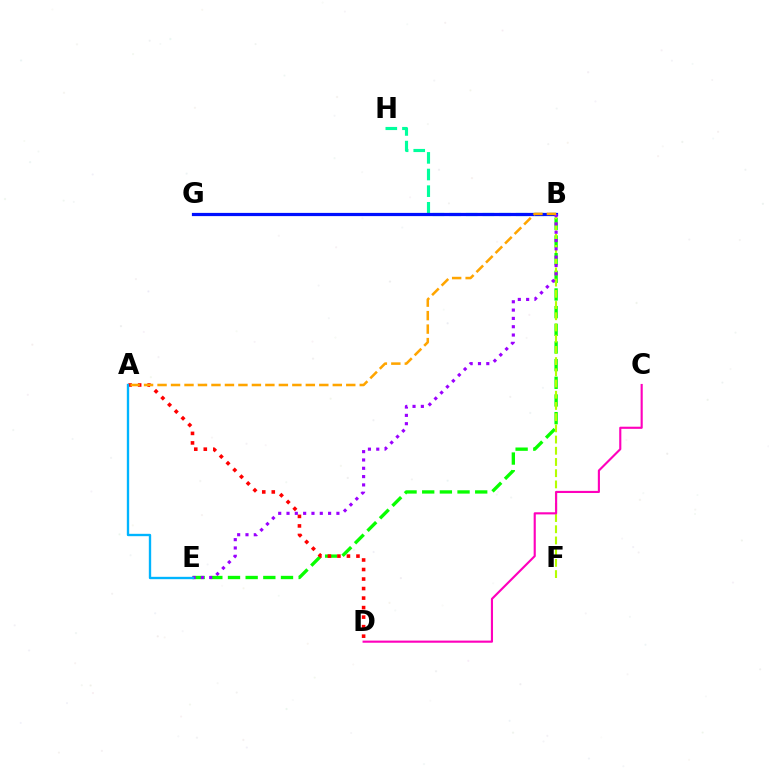{('B', 'E'): [{'color': '#08ff00', 'line_style': 'dashed', 'thickness': 2.4}, {'color': '#9b00ff', 'line_style': 'dotted', 'thickness': 2.26}], ('B', 'H'): [{'color': '#00ff9d', 'line_style': 'dashed', 'thickness': 2.26}], ('B', 'G'): [{'color': '#0010ff', 'line_style': 'solid', 'thickness': 2.31}], ('B', 'F'): [{'color': '#b3ff00', 'line_style': 'dashed', 'thickness': 1.52}], ('A', 'D'): [{'color': '#ff0000', 'line_style': 'dotted', 'thickness': 2.59}], ('A', 'E'): [{'color': '#00b5ff', 'line_style': 'solid', 'thickness': 1.69}], ('C', 'D'): [{'color': '#ff00bd', 'line_style': 'solid', 'thickness': 1.53}], ('A', 'B'): [{'color': '#ffa500', 'line_style': 'dashed', 'thickness': 1.83}]}